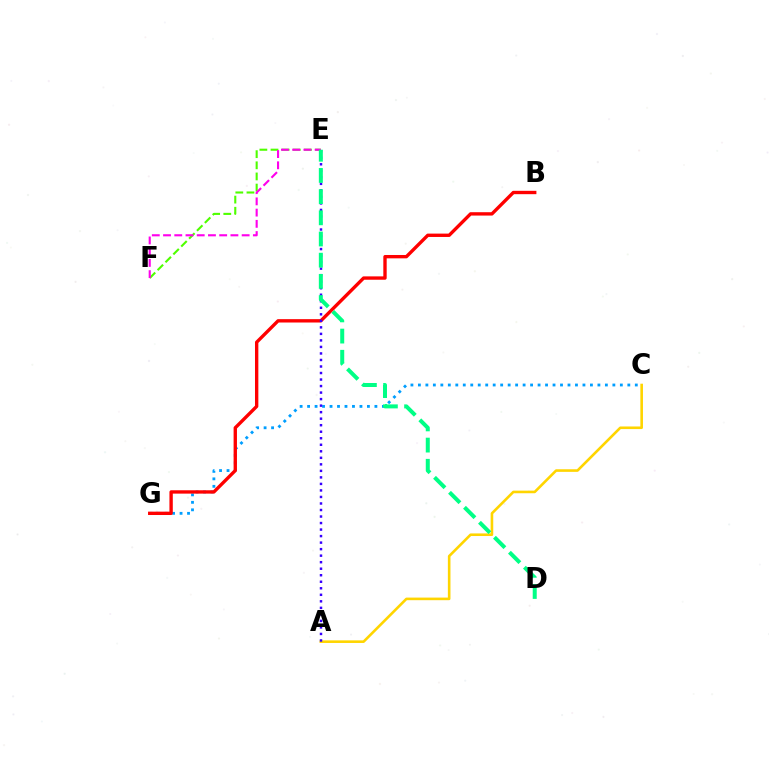{('C', 'G'): [{'color': '#009eff', 'line_style': 'dotted', 'thickness': 2.03}], ('B', 'G'): [{'color': '#ff0000', 'line_style': 'solid', 'thickness': 2.42}], ('E', 'F'): [{'color': '#4fff00', 'line_style': 'dashed', 'thickness': 1.51}, {'color': '#ff00ed', 'line_style': 'dashed', 'thickness': 1.53}], ('A', 'C'): [{'color': '#ffd500', 'line_style': 'solid', 'thickness': 1.87}], ('A', 'E'): [{'color': '#3700ff', 'line_style': 'dotted', 'thickness': 1.77}], ('D', 'E'): [{'color': '#00ff86', 'line_style': 'dashed', 'thickness': 2.88}]}